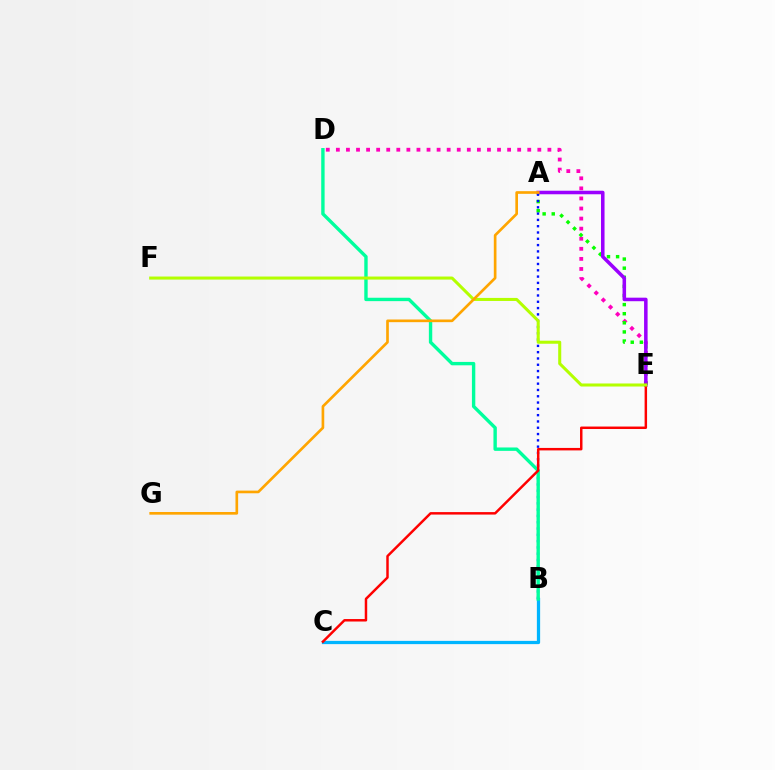{('D', 'E'): [{'color': '#ff00bd', 'line_style': 'dotted', 'thickness': 2.74}], ('B', 'C'): [{'color': '#00b5ff', 'line_style': 'solid', 'thickness': 2.34}], ('A', 'E'): [{'color': '#08ff00', 'line_style': 'dotted', 'thickness': 2.47}, {'color': '#9b00ff', 'line_style': 'solid', 'thickness': 2.54}], ('A', 'B'): [{'color': '#0010ff', 'line_style': 'dotted', 'thickness': 1.71}], ('B', 'D'): [{'color': '#00ff9d', 'line_style': 'solid', 'thickness': 2.44}], ('C', 'E'): [{'color': '#ff0000', 'line_style': 'solid', 'thickness': 1.78}], ('E', 'F'): [{'color': '#b3ff00', 'line_style': 'solid', 'thickness': 2.19}], ('A', 'G'): [{'color': '#ffa500', 'line_style': 'solid', 'thickness': 1.92}]}